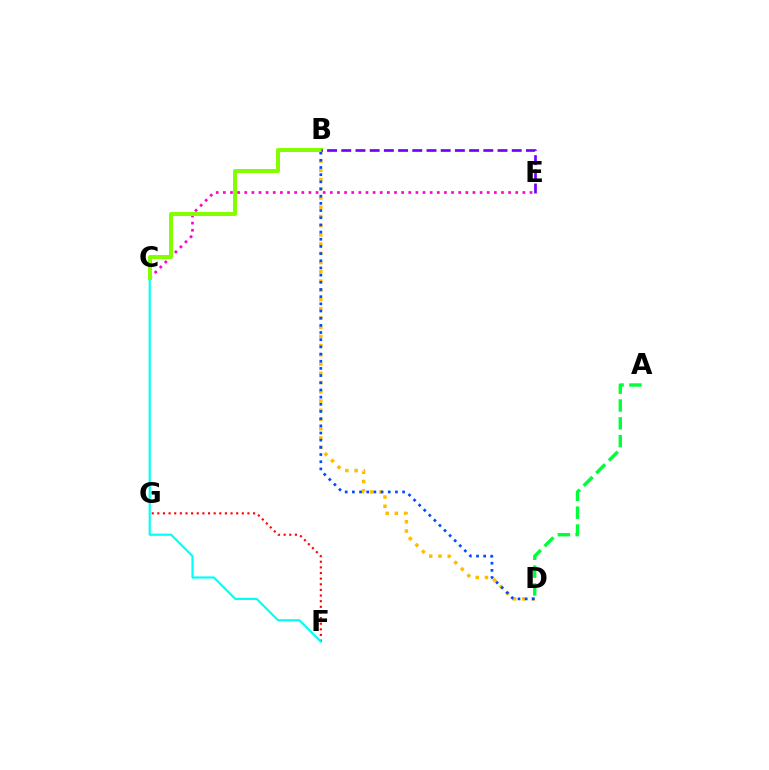{('F', 'G'): [{'color': '#ff0000', 'line_style': 'dotted', 'thickness': 1.53}], ('B', 'D'): [{'color': '#ffbd00', 'line_style': 'dotted', 'thickness': 2.51}, {'color': '#004bff', 'line_style': 'dotted', 'thickness': 1.95}], ('A', 'D'): [{'color': '#00ff39', 'line_style': 'dashed', 'thickness': 2.42}], ('C', 'F'): [{'color': '#00fff6', 'line_style': 'solid', 'thickness': 1.56}], ('C', 'E'): [{'color': '#ff00cf', 'line_style': 'dotted', 'thickness': 1.94}], ('B', 'C'): [{'color': '#84ff00', 'line_style': 'solid', 'thickness': 2.89}], ('B', 'E'): [{'color': '#7200ff', 'line_style': 'dashed', 'thickness': 1.93}]}